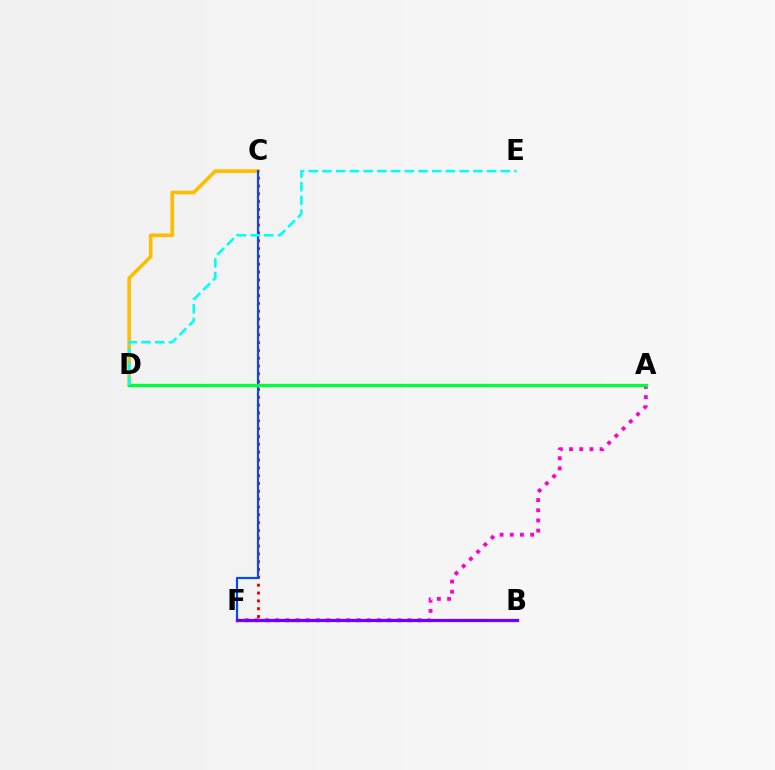{('C', 'D'): [{'color': '#ffbd00', 'line_style': 'solid', 'thickness': 2.6}], ('C', 'F'): [{'color': '#ff0000', 'line_style': 'dotted', 'thickness': 2.13}, {'color': '#004bff', 'line_style': 'solid', 'thickness': 1.58}], ('A', 'D'): [{'color': '#84ff00', 'line_style': 'dashed', 'thickness': 1.86}, {'color': '#00ff39', 'line_style': 'solid', 'thickness': 2.39}], ('A', 'F'): [{'color': '#ff00cf', 'line_style': 'dotted', 'thickness': 2.76}], ('B', 'F'): [{'color': '#7200ff', 'line_style': 'solid', 'thickness': 2.34}], ('D', 'E'): [{'color': '#00fff6', 'line_style': 'dashed', 'thickness': 1.86}]}